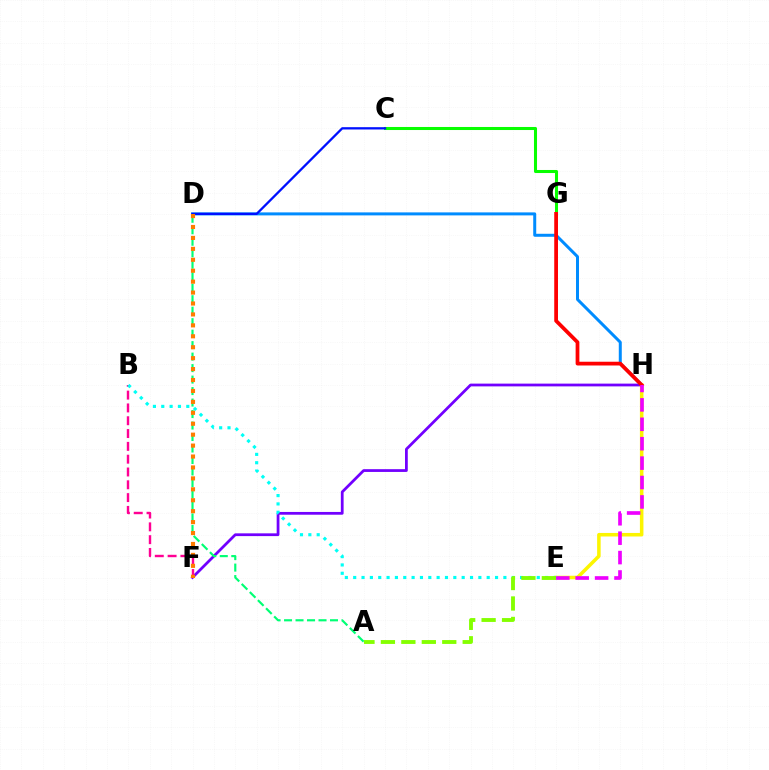{('F', 'H'): [{'color': '#7200ff', 'line_style': 'solid', 'thickness': 1.99}], ('D', 'H'): [{'color': '#008cff', 'line_style': 'solid', 'thickness': 2.16}], ('E', 'H'): [{'color': '#fcf500', 'line_style': 'solid', 'thickness': 2.54}, {'color': '#ee00ff', 'line_style': 'dashed', 'thickness': 2.64}], ('A', 'D'): [{'color': '#00ff74', 'line_style': 'dashed', 'thickness': 1.56}], ('C', 'G'): [{'color': '#08ff00', 'line_style': 'solid', 'thickness': 2.19}], ('G', 'H'): [{'color': '#ff0000', 'line_style': 'solid', 'thickness': 2.7}], ('B', 'F'): [{'color': '#ff0094', 'line_style': 'dashed', 'thickness': 1.74}], ('C', 'D'): [{'color': '#0010ff', 'line_style': 'solid', 'thickness': 1.65}], ('B', 'E'): [{'color': '#00fff6', 'line_style': 'dotted', 'thickness': 2.27}], ('D', 'F'): [{'color': '#ff7c00', 'line_style': 'dotted', 'thickness': 2.97}], ('A', 'E'): [{'color': '#84ff00', 'line_style': 'dashed', 'thickness': 2.78}]}